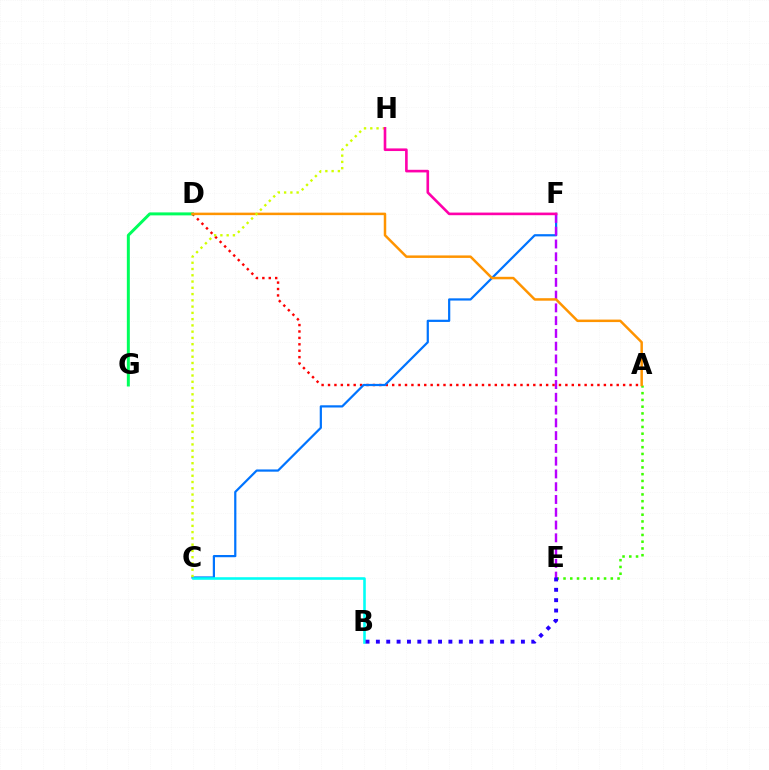{('A', 'D'): [{'color': '#ff0000', 'line_style': 'dotted', 'thickness': 1.74}, {'color': '#ff9400', 'line_style': 'solid', 'thickness': 1.79}], ('C', 'F'): [{'color': '#0074ff', 'line_style': 'solid', 'thickness': 1.6}], ('A', 'E'): [{'color': '#3dff00', 'line_style': 'dotted', 'thickness': 1.83}], ('E', 'F'): [{'color': '#b900ff', 'line_style': 'dashed', 'thickness': 1.74}], ('B', 'C'): [{'color': '#00fff6', 'line_style': 'solid', 'thickness': 1.85}], ('D', 'G'): [{'color': '#00ff5c', 'line_style': 'solid', 'thickness': 2.15}], ('C', 'H'): [{'color': '#d1ff00', 'line_style': 'dotted', 'thickness': 1.7}], ('F', 'H'): [{'color': '#ff00ac', 'line_style': 'solid', 'thickness': 1.89}], ('B', 'E'): [{'color': '#2500ff', 'line_style': 'dotted', 'thickness': 2.81}]}